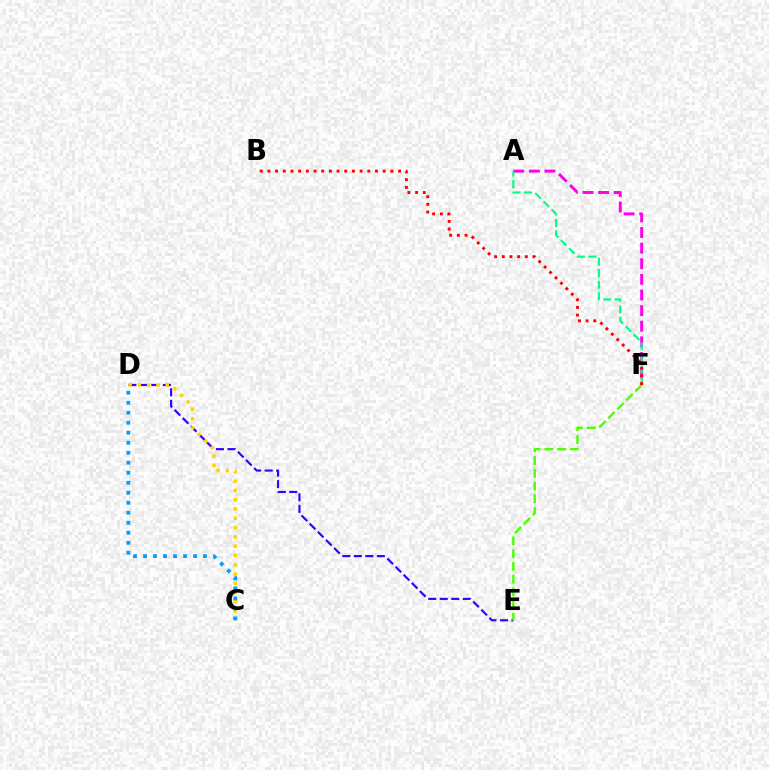{('A', 'F'): [{'color': '#ff00ed', 'line_style': 'dashed', 'thickness': 2.12}, {'color': '#00ff86', 'line_style': 'dashed', 'thickness': 1.56}], ('D', 'E'): [{'color': '#3700ff', 'line_style': 'dashed', 'thickness': 1.56}], ('E', 'F'): [{'color': '#4fff00', 'line_style': 'dashed', 'thickness': 1.73}], ('C', 'D'): [{'color': '#ffd500', 'line_style': 'dotted', 'thickness': 2.52}, {'color': '#009eff', 'line_style': 'dotted', 'thickness': 2.72}], ('B', 'F'): [{'color': '#ff0000', 'line_style': 'dotted', 'thickness': 2.09}]}